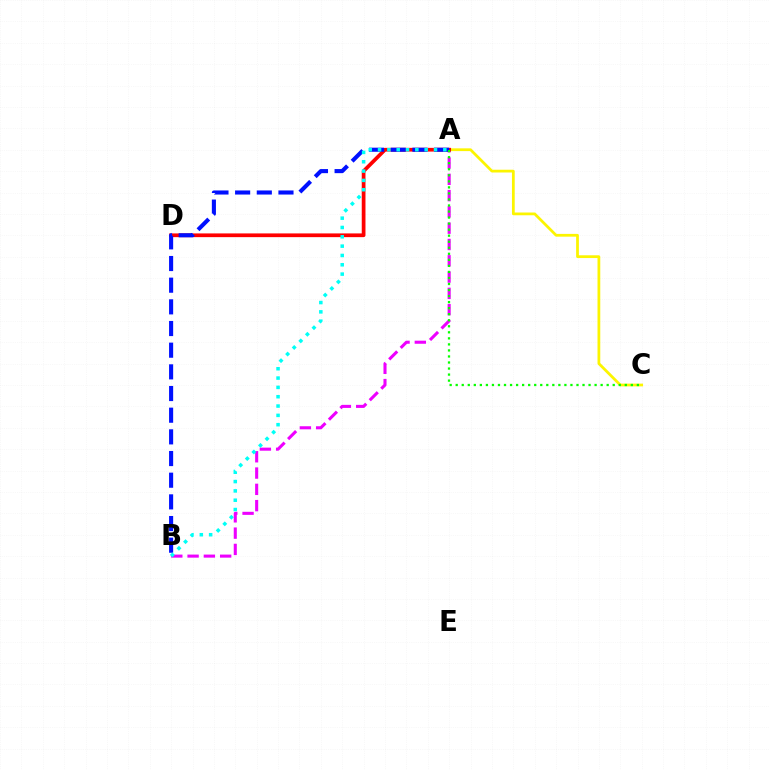{('A', 'B'): [{'color': '#ee00ff', 'line_style': 'dashed', 'thickness': 2.21}, {'color': '#0010ff', 'line_style': 'dashed', 'thickness': 2.94}, {'color': '#00fff6', 'line_style': 'dotted', 'thickness': 2.53}], ('A', 'C'): [{'color': '#fcf500', 'line_style': 'solid', 'thickness': 1.99}, {'color': '#08ff00', 'line_style': 'dotted', 'thickness': 1.64}], ('A', 'D'): [{'color': '#ff0000', 'line_style': 'solid', 'thickness': 2.69}]}